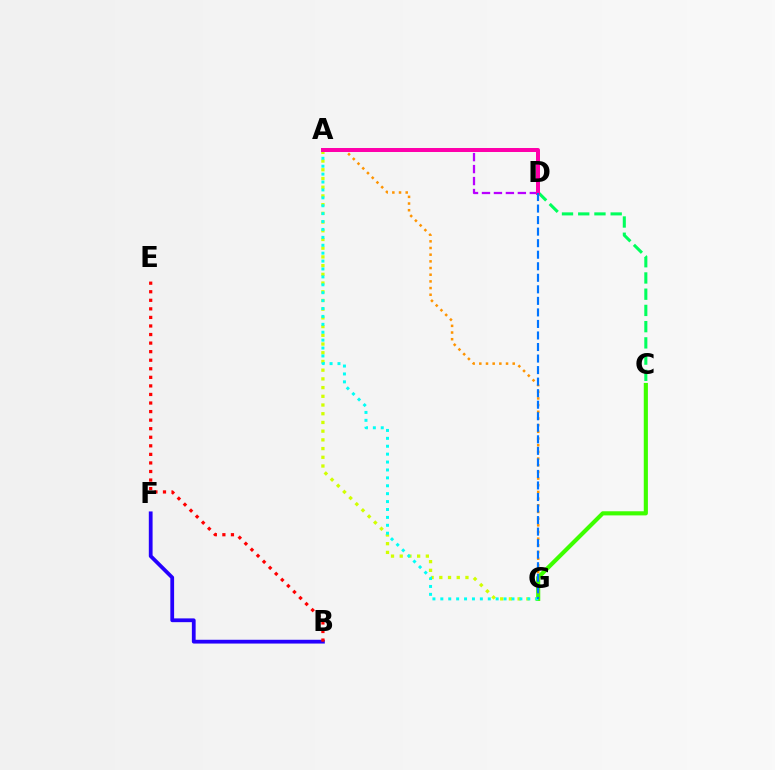{('A', 'G'): [{'color': '#d1ff00', 'line_style': 'dotted', 'thickness': 2.37}, {'color': '#ff9400', 'line_style': 'dotted', 'thickness': 1.81}, {'color': '#00fff6', 'line_style': 'dotted', 'thickness': 2.15}], ('C', 'G'): [{'color': '#3dff00', 'line_style': 'solid', 'thickness': 2.97}], ('C', 'D'): [{'color': '#00ff5c', 'line_style': 'dashed', 'thickness': 2.2}], ('A', 'D'): [{'color': '#b900ff', 'line_style': 'dashed', 'thickness': 1.62}, {'color': '#ff00ac', 'line_style': 'solid', 'thickness': 2.88}], ('B', 'F'): [{'color': '#2500ff', 'line_style': 'solid', 'thickness': 2.72}], ('D', 'G'): [{'color': '#0074ff', 'line_style': 'dashed', 'thickness': 1.57}], ('B', 'E'): [{'color': '#ff0000', 'line_style': 'dotted', 'thickness': 2.33}]}